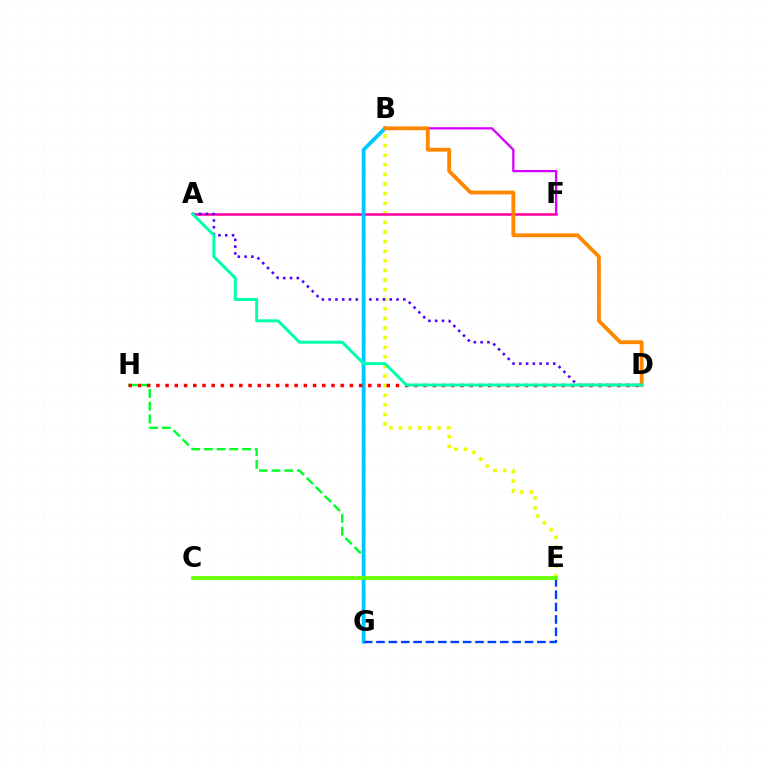{('B', 'F'): [{'color': '#d600ff', 'line_style': 'solid', 'thickness': 1.67}], ('B', 'E'): [{'color': '#eeff00', 'line_style': 'dotted', 'thickness': 2.61}], ('G', 'H'): [{'color': '#00ff27', 'line_style': 'dashed', 'thickness': 1.73}], ('A', 'F'): [{'color': '#ff00a0', 'line_style': 'solid', 'thickness': 1.83}], ('A', 'D'): [{'color': '#4f00ff', 'line_style': 'dotted', 'thickness': 1.84}, {'color': '#00ffaf', 'line_style': 'solid', 'thickness': 2.15}], ('B', 'G'): [{'color': '#00c7ff', 'line_style': 'solid', 'thickness': 2.74}], ('E', 'G'): [{'color': '#003fff', 'line_style': 'dashed', 'thickness': 1.68}], ('C', 'E'): [{'color': '#66ff00', 'line_style': 'solid', 'thickness': 2.71}], ('B', 'D'): [{'color': '#ff8800', 'line_style': 'solid', 'thickness': 2.76}], ('D', 'H'): [{'color': '#ff0000', 'line_style': 'dotted', 'thickness': 2.5}]}